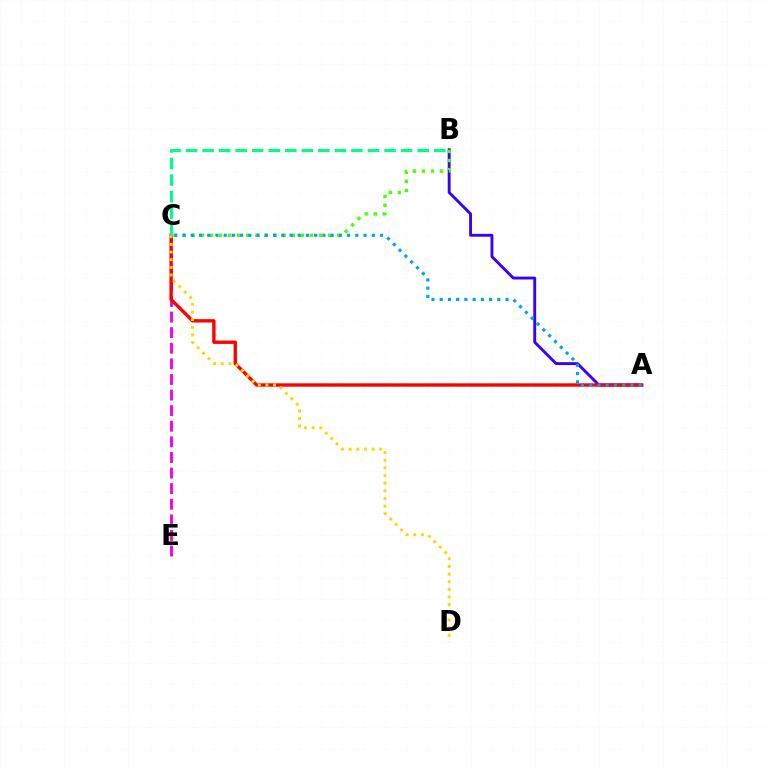{('A', 'B'): [{'color': '#3700ff', 'line_style': 'solid', 'thickness': 2.07}], ('C', 'E'): [{'color': '#ff00ed', 'line_style': 'dashed', 'thickness': 2.12}], ('A', 'C'): [{'color': '#ff0000', 'line_style': 'solid', 'thickness': 2.43}, {'color': '#009eff', 'line_style': 'dotted', 'thickness': 2.24}], ('B', 'C'): [{'color': '#4fff00', 'line_style': 'dotted', 'thickness': 2.47}, {'color': '#00ff86', 'line_style': 'dashed', 'thickness': 2.25}], ('C', 'D'): [{'color': '#ffd500', 'line_style': 'dotted', 'thickness': 2.08}]}